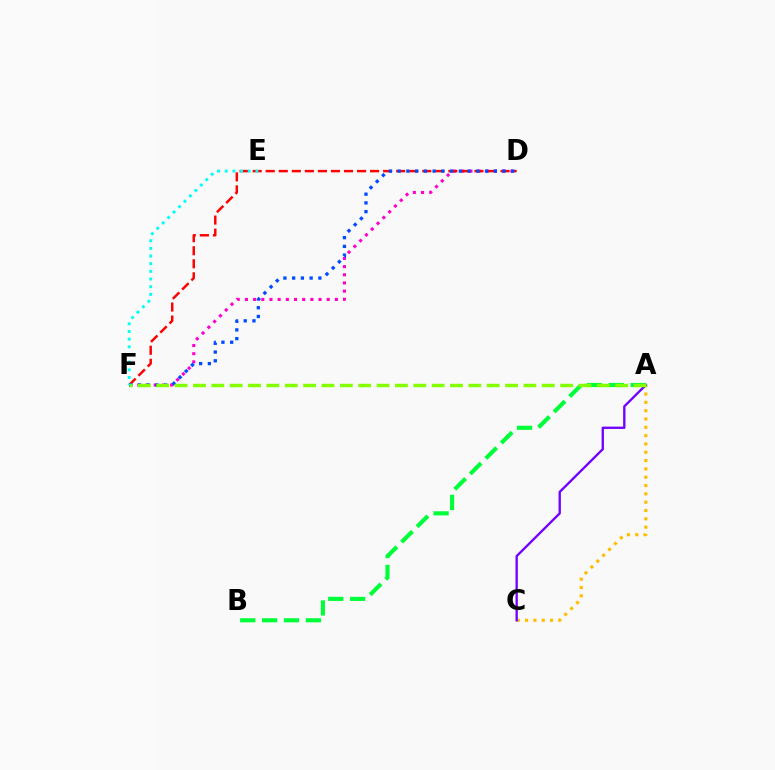{('A', 'C'): [{'color': '#ffbd00', 'line_style': 'dotted', 'thickness': 2.26}, {'color': '#7200ff', 'line_style': 'solid', 'thickness': 1.68}], ('A', 'B'): [{'color': '#00ff39', 'line_style': 'dashed', 'thickness': 2.97}], ('D', 'F'): [{'color': '#ff00cf', 'line_style': 'dotted', 'thickness': 2.22}, {'color': '#ff0000', 'line_style': 'dashed', 'thickness': 1.77}, {'color': '#004bff', 'line_style': 'dotted', 'thickness': 2.37}], ('A', 'F'): [{'color': '#84ff00', 'line_style': 'dashed', 'thickness': 2.49}], ('E', 'F'): [{'color': '#00fff6', 'line_style': 'dotted', 'thickness': 2.08}]}